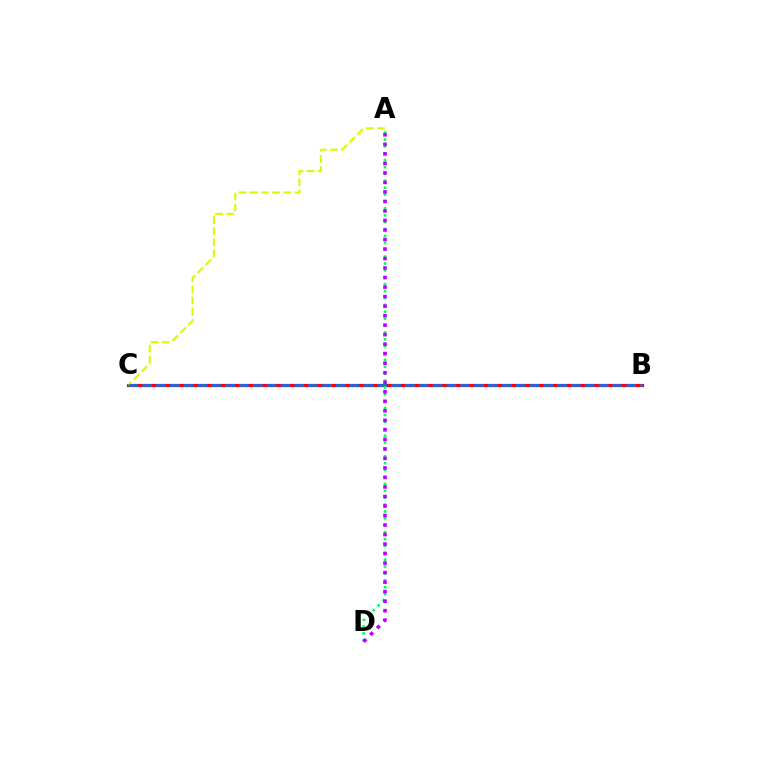{('B', 'C'): [{'color': '#ff0000', 'line_style': 'solid', 'thickness': 2.32}, {'color': '#0074ff', 'line_style': 'dashed', 'thickness': 1.88}], ('A', 'C'): [{'color': '#d1ff00', 'line_style': 'dashed', 'thickness': 1.52}], ('A', 'D'): [{'color': '#00ff5c', 'line_style': 'dotted', 'thickness': 1.87}, {'color': '#b900ff', 'line_style': 'dotted', 'thickness': 2.59}]}